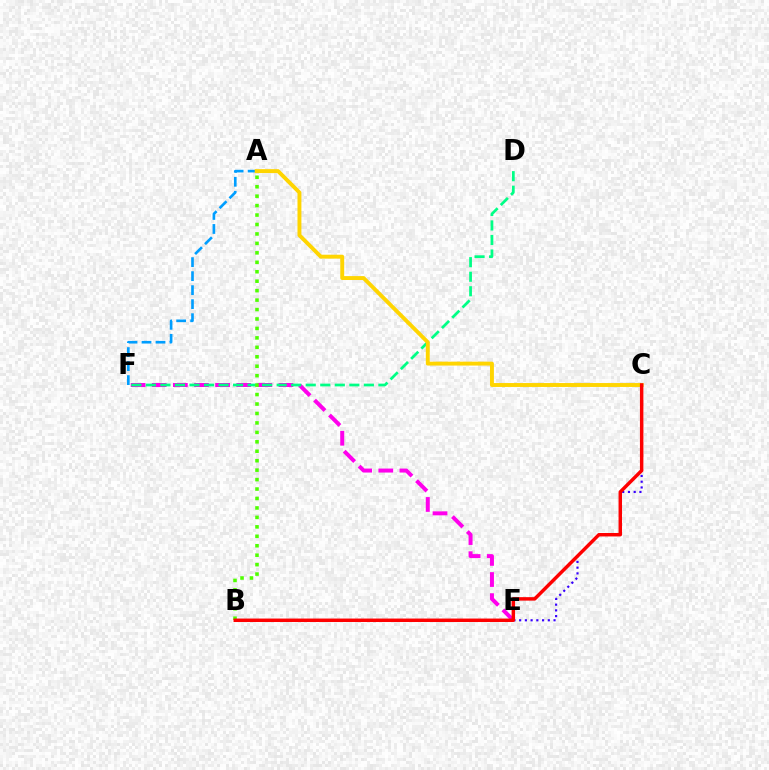{('E', 'F'): [{'color': '#ff00ed', 'line_style': 'dashed', 'thickness': 2.87}], ('C', 'E'): [{'color': '#3700ff', 'line_style': 'dotted', 'thickness': 1.56}], ('D', 'F'): [{'color': '#00ff86', 'line_style': 'dashed', 'thickness': 1.97}], ('A', 'F'): [{'color': '#009eff', 'line_style': 'dashed', 'thickness': 1.9}], ('A', 'C'): [{'color': '#ffd500', 'line_style': 'solid', 'thickness': 2.81}], ('A', 'B'): [{'color': '#4fff00', 'line_style': 'dotted', 'thickness': 2.57}], ('B', 'C'): [{'color': '#ff0000', 'line_style': 'solid', 'thickness': 2.5}]}